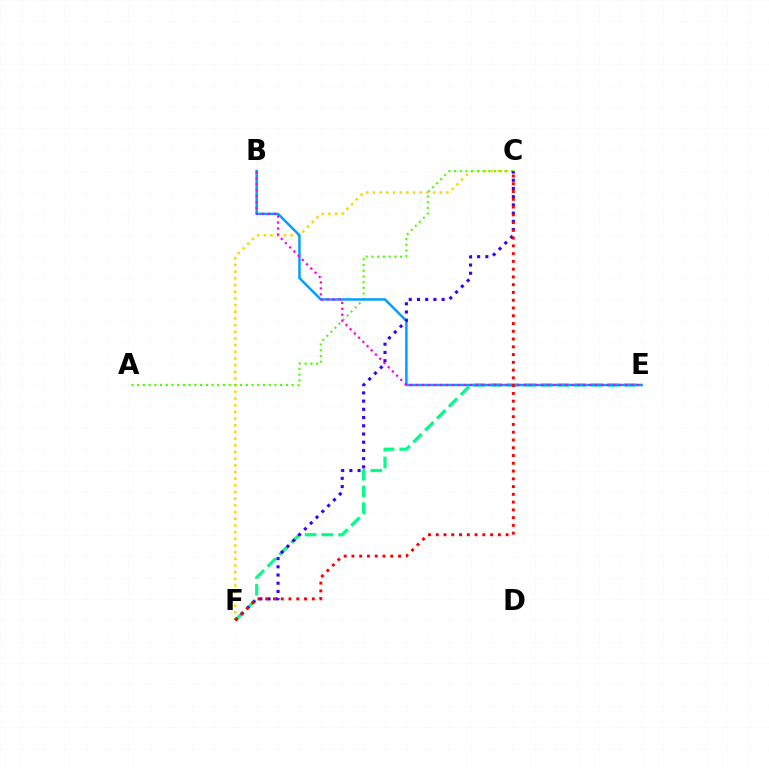{('C', 'F'): [{'color': '#ffd500', 'line_style': 'dotted', 'thickness': 1.81}, {'color': '#3700ff', 'line_style': 'dotted', 'thickness': 2.23}, {'color': '#ff0000', 'line_style': 'dotted', 'thickness': 2.11}], ('E', 'F'): [{'color': '#00ff86', 'line_style': 'dashed', 'thickness': 2.28}], ('A', 'C'): [{'color': '#4fff00', 'line_style': 'dotted', 'thickness': 1.55}], ('B', 'E'): [{'color': '#009eff', 'line_style': 'solid', 'thickness': 1.77}, {'color': '#ff00ed', 'line_style': 'dotted', 'thickness': 1.62}]}